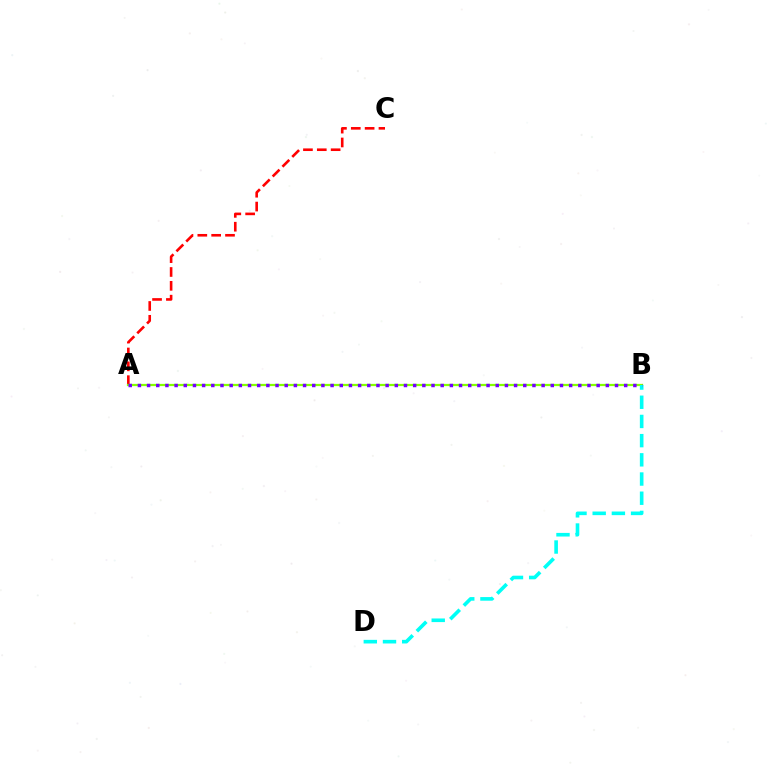{('A', 'C'): [{'color': '#ff0000', 'line_style': 'dashed', 'thickness': 1.88}], ('A', 'B'): [{'color': '#84ff00', 'line_style': 'solid', 'thickness': 1.61}, {'color': '#7200ff', 'line_style': 'dotted', 'thickness': 2.49}], ('B', 'D'): [{'color': '#00fff6', 'line_style': 'dashed', 'thickness': 2.61}]}